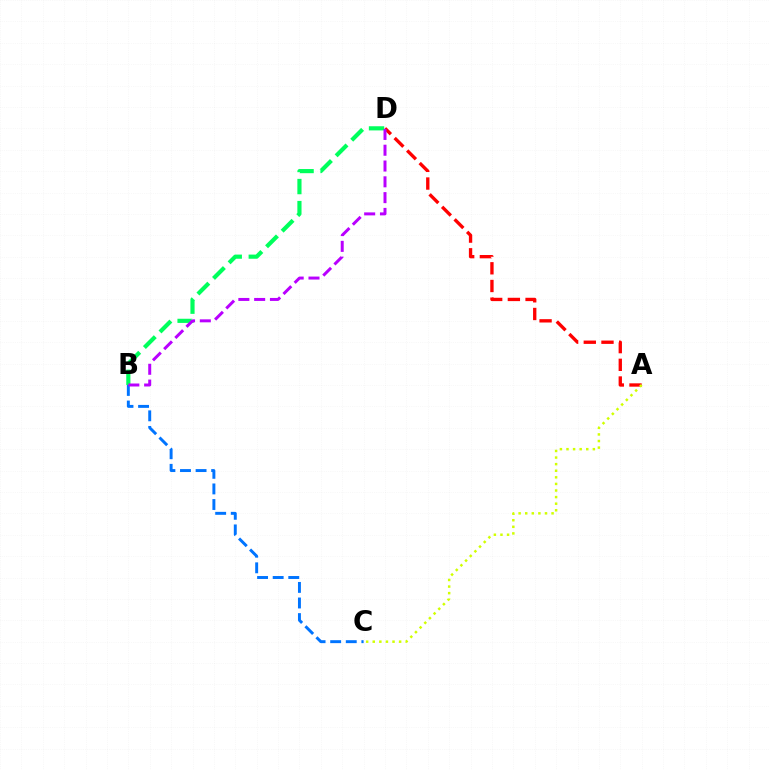{('B', 'C'): [{'color': '#0074ff', 'line_style': 'dashed', 'thickness': 2.12}], ('A', 'D'): [{'color': '#ff0000', 'line_style': 'dashed', 'thickness': 2.4}], ('B', 'D'): [{'color': '#00ff5c', 'line_style': 'dashed', 'thickness': 3.0}, {'color': '#b900ff', 'line_style': 'dashed', 'thickness': 2.15}], ('A', 'C'): [{'color': '#d1ff00', 'line_style': 'dotted', 'thickness': 1.79}]}